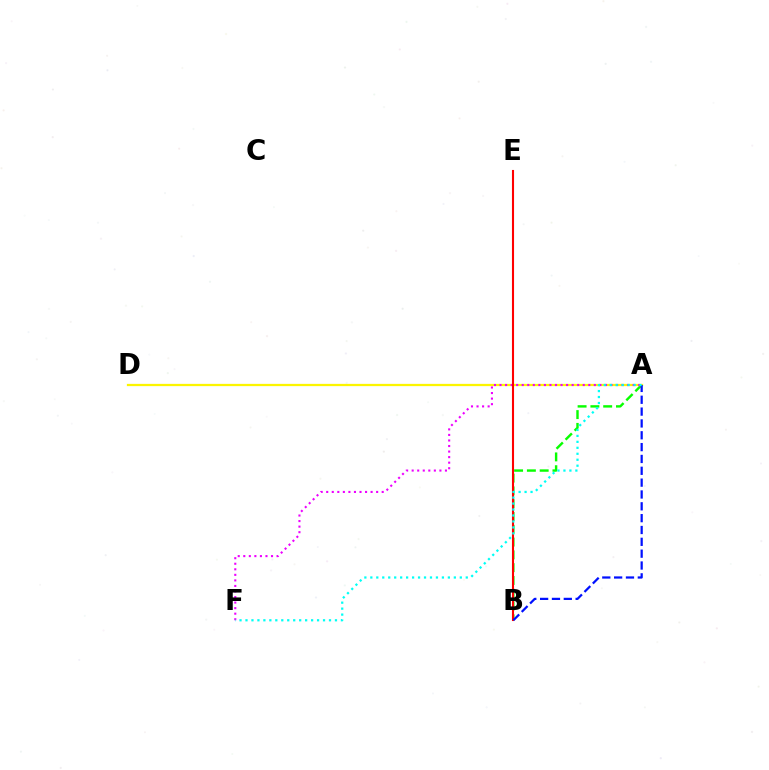{('A', 'B'): [{'color': '#08ff00', 'line_style': 'dashed', 'thickness': 1.74}, {'color': '#0010ff', 'line_style': 'dashed', 'thickness': 1.61}], ('A', 'D'): [{'color': '#fcf500', 'line_style': 'solid', 'thickness': 1.62}], ('A', 'F'): [{'color': '#ee00ff', 'line_style': 'dotted', 'thickness': 1.51}, {'color': '#00fff6', 'line_style': 'dotted', 'thickness': 1.62}], ('B', 'E'): [{'color': '#ff0000', 'line_style': 'solid', 'thickness': 1.51}]}